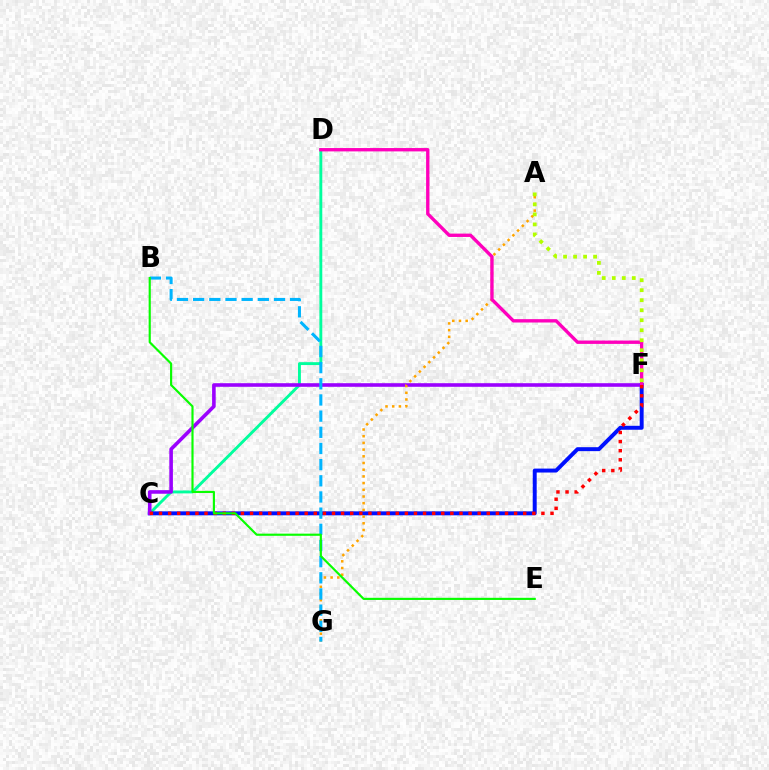{('C', 'D'): [{'color': '#00ff9d', 'line_style': 'solid', 'thickness': 2.08}], ('C', 'F'): [{'color': '#0010ff', 'line_style': 'solid', 'thickness': 2.84}, {'color': '#9b00ff', 'line_style': 'solid', 'thickness': 2.59}, {'color': '#ff0000', 'line_style': 'dotted', 'thickness': 2.47}], ('A', 'G'): [{'color': '#ffa500', 'line_style': 'dotted', 'thickness': 1.82}], ('D', 'F'): [{'color': '#ff00bd', 'line_style': 'solid', 'thickness': 2.41}], ('B', 'G'): [{'color': '#00b5ff', 'line_style': 'dashed', 'thickness': 2.2}], ('A', 'F'): [{'color': '#b3ff00', 'line_style': 'dotted', 'thickness': 2.72}], ('B', 'E'): [{'color': '#08ff00', 'line_style': 'solid', 'thickness': 1.55}]}